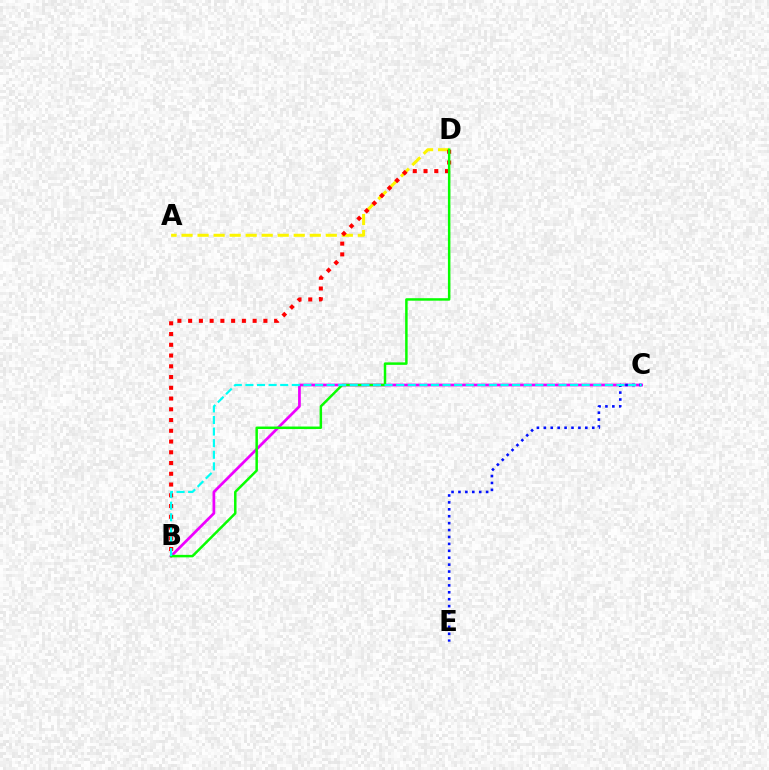{('A', 'D'): [{'color': '#fcf500', 'line_style': 'dashed', 'thickness': 2.18}], ('B', 'C'): [{'color': '#ee00ff', 'line_style': 'solid', 'thickness': 1.97}, {'color': '#00fff6', 'line_style': 'dashed', 'thickness': 1.58}], ('C', 'E'): [{'color': '#0010ff', 'line_style': 'dotted', 'thickness': 1.88}], ('B', 'D'): [{'color': '#ff0000', 'line_style': 'dotted', 'thickness': 2.92}, {'color': '#08ff00', 'line_style': 'solid', 'thickness': 1.79}]}